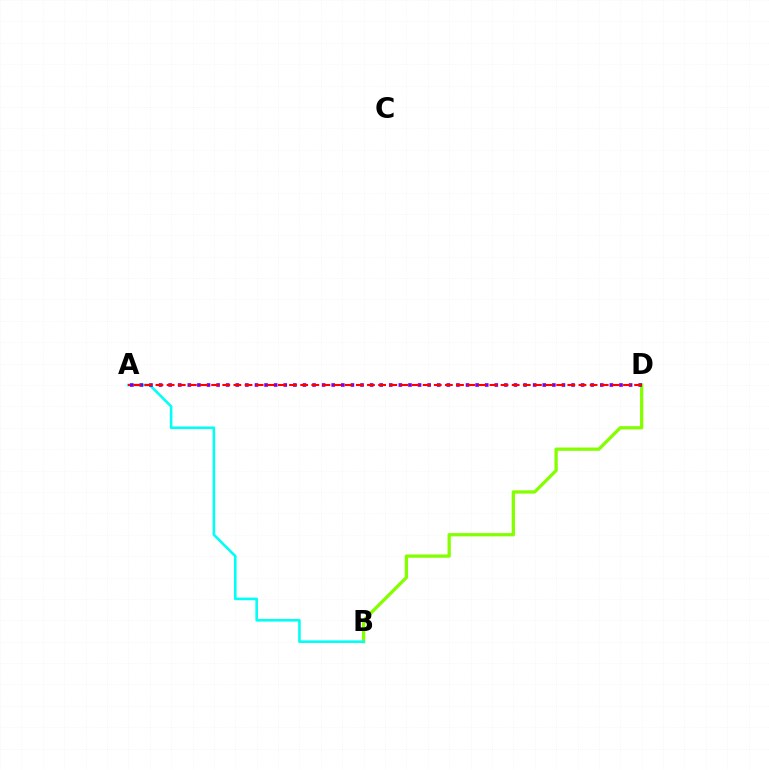{('B', 'D'): [{'color': '#84ff00', 'line_style': 'solid', 'thickness': 2.36}], ('A', 'B'): [{'color': '#00fff6', 'line_style': 'solid', 'thickness': 1.87}], ('A', 'D'): [{'color': '#7200ff', 'line_style': 'dotted', 'thickness': 2.61}, {'color': '#ff0000', 'line_style': 'dashed', 'thickness': 1.51}]}